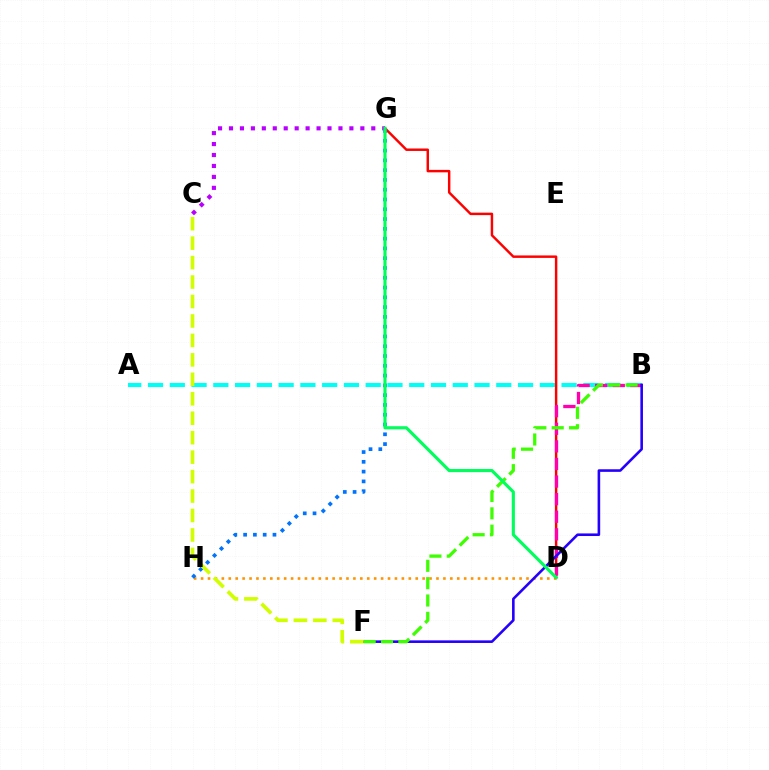{('A', 'B'): [{'color': '#00fff6', 'line_style': 'dashed', 'thickness': 2.96}], ('D', 'H'): [{'color': '#ff9400', 'line_style': 'dotted', 'thickness': 1.88}], ('C', 'G'): [{'color': '#b900ff', 'line_style': 'dotted', 'thickness': 2.97}], ('D', 'G'): [{'color': '#ff0000', 'line_style': 'solid', 'thickness': 1.77}, {'color': '#00ff5c', 'line_style': 'solid', 'thickness': 2.26}], ('B', 'D'): [{'color': '#ff00ac', 'line_style': 'dashed', 'thickness': 2.39}], ('G', 'H'): [{'color': '#0074ff', 'line_style': 'dotted', 'thickness': 2.66}], ('B', 'F'): [{'color': '#2500ff', 'line_style': 'solid', 'thickness': 1.87}, {'color': '#3dff00', 'line_style': 'dashed', 'thickness': 2.36}], ('C', 'F'): [{'color': '#d1ff00', 'line_style': 'dashed', 'thickness': 2.64}]}